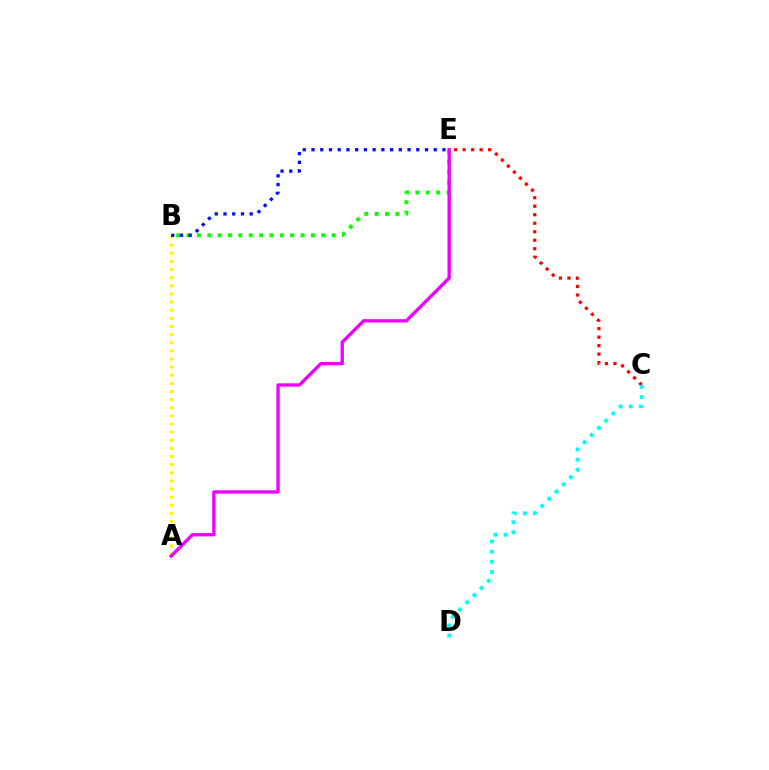{('B', 'E'): [{'color': '#08ff00', 'line_style': 'dotted', 'thickness': 2.82}, {'color': '#0010ff', 'line_style': 'dotted', 'thickness': 2.37}], ('C', 'E'): [{'color': '#ff0000', 'line_style': 'dotted', 'thickness': 2.31}], ('C', 'D'): [{'color': '#00fff6', 'line_style': 'dotted', 'thickness': 2.76}], ('A', 'B'): [{'color': '#fcf500', 'line_style': 'dotted', 'thickness': 2.21}], ('A', 'E'): [{'color': '#ee00ff', 'line_style': 'solid', 'thickness': 2.4}]}